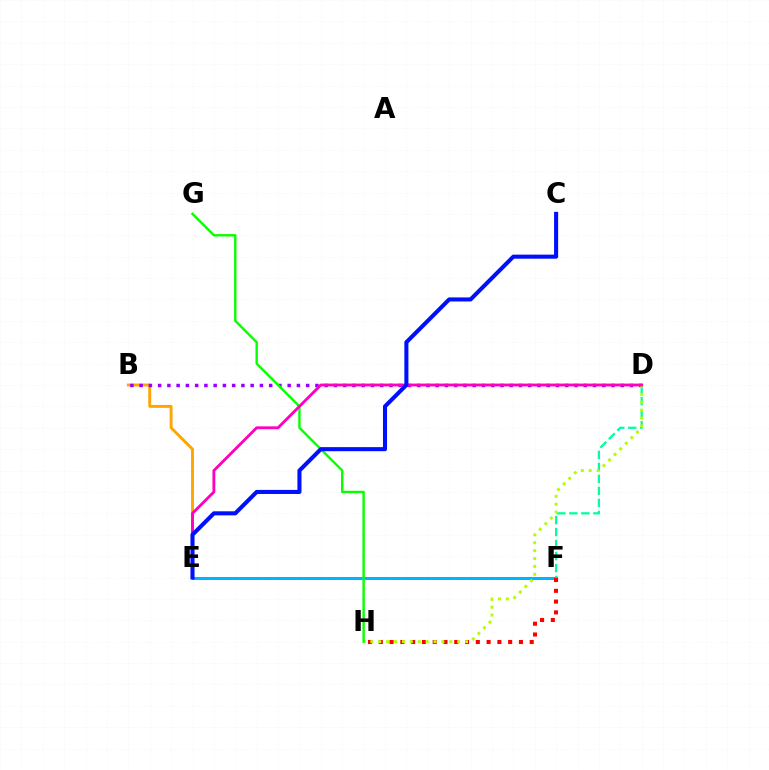{('E', 'F'): [{'color': '#00b5ff', 'line_style': 'solid', 'thickness': 2.18}], ('B', 'E'): [{'color': '#ffa500', 'line_style': 'solid', 'thickness': 2.09}], ('B', 'D'): [{'color': '#9b00ff', 'line_style': 'dotted', 'thickness': 2.51}], ('D', 'F'): [{'color': '#00ff9d', 'line_style': 'dashed', 'thickness': 1.63}], ('F', 'H'): [{'color': '#ff0000', 'line_style': 'dotted', 'thickness': 2.93}], ('D', 'H'): [{'color': '#b3ff00', 'line_style': 'dotted', 'thickness': 2.14}], ('G', 'H'): [{'color': '#08ff00', 'line_style': 'solid', 'thickness': 1.72}], ('D', 'E'): [{'color': '#ff00bd', 'line_style': 'solid', 'thickness': 2.05}], ('C', 'E'): [{'color': '#0010ff', 'line_style': 'solid', 'thickness': 2.93}]}